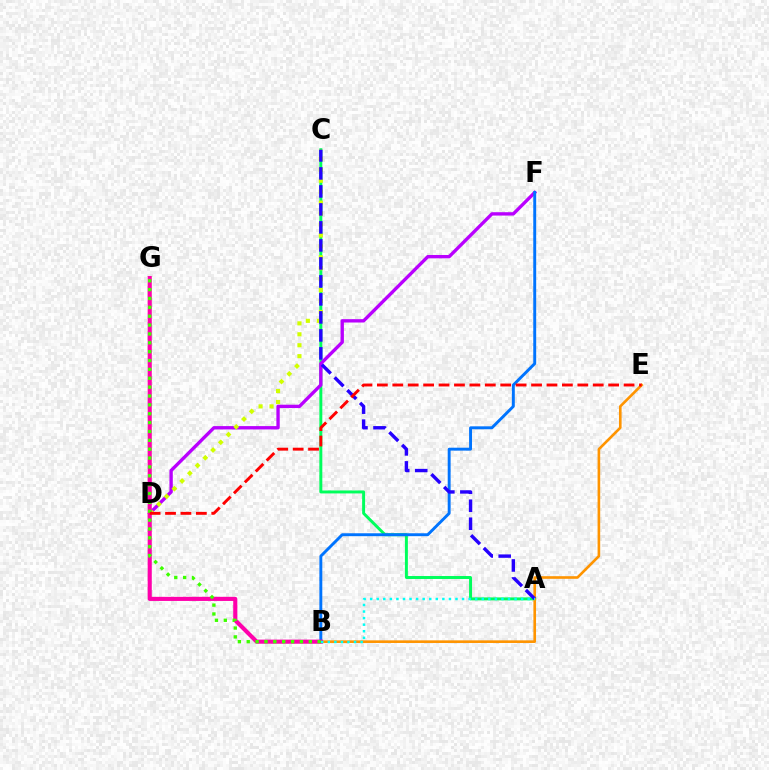{('A', 'C'): [{'color': '#00ff5c', 'line_style': 'solid', 'thickness': 2.13}, {'color': '#2500ff', 'line_style': 'dashed', 'thickness': 2.44}], ('B', 'E'): [{'color': '#ff9400', 'line_style': 'solid', 'thickness': 1.89}], ('D', 'F'): [{'color': '#b900ff', 'line_style': 'solid', 'thickness': 2.41}], ('B', 'F'): [{'color': '#0074ff', 'line_style': 'solid', 'thickness': 2.1}], ('C', 'D'): [{'color': '#d1ff00', 'line_style': 'dotted', 'thickness': 2.97}], ('B', 'G'): [{'color': '#ff00ac', 'line_style': 'solid', 'thickness': 2.96}, {'color': '#3dff00', 'line_style': 'dotted', 'thickness': 2.41}], ('A', 'B'): [{'color': '#00fff6', 'line_style': 'dotted', 'thickness': 1.78}], ('D', 'E'): [{'color': '#ff0000', 'line_style': 'dashed', 'thickness': 2.09}]}